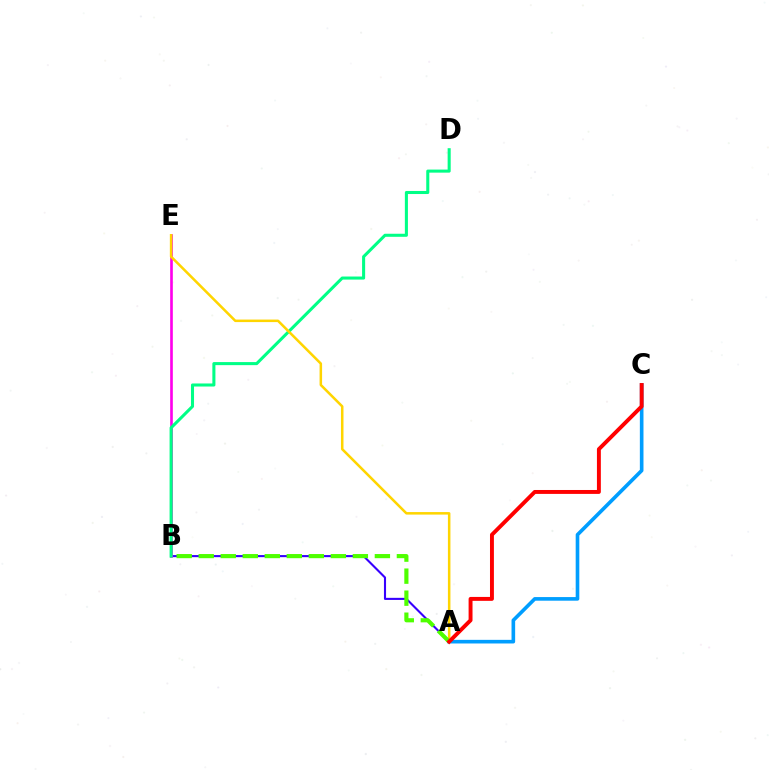{('A', 'B'): [{'color': '#3700ff', 'line_style': 'solid', 'thickness': 1.51}, {'color': '#4fff00', 'line_style': 'dashed', 'thickness': 2.99}], ('A', 'C'): [{'color': '#009eff', 'line_style': 'solid', 'thickness': 2.61}, {'color': '#ff0000', 'line_style': 'solid', 'thickness': 2.82}], ('B', 'E'): [{'color': '#ff00ed', 'line_style': 'solid', 'thickness': 1.91}], ('B', 'D'): [{'color': '#00ff86', 'line_style': 'solid', 'thickness': 2.2}], ('A', 'E'): [{'color': '#ffd500', 'line_style': 'solid', 'thickness': 1.82}]}